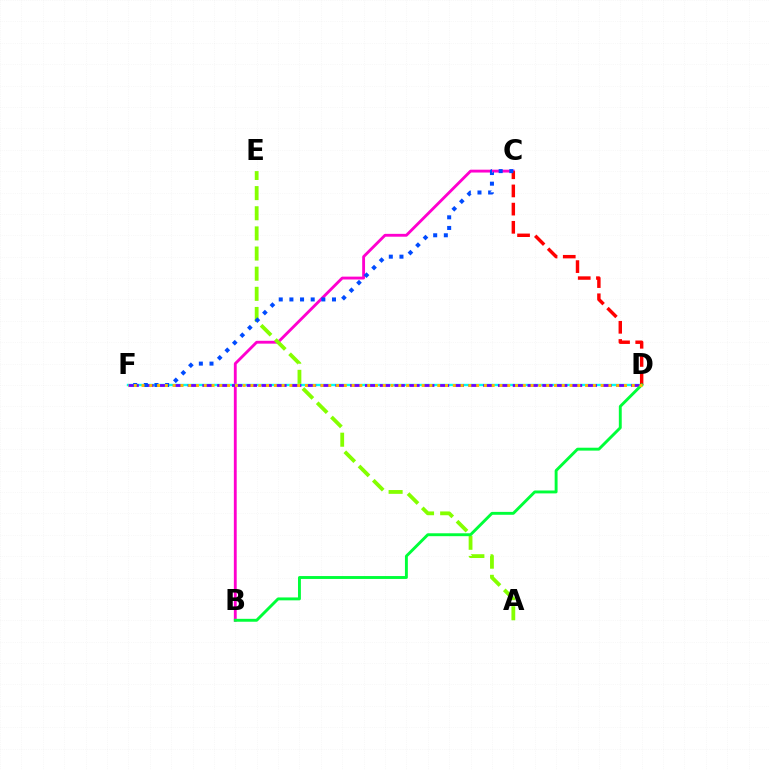{('B', 'C'): [{'color': '#ff00cf', 'line_style': 'solid', 'thickness': 2.05}], ('D', 'F'): [{'color': '#00fff6', 'line_style': 'solid', 'thickness': 1.72}, {'color': '#7200ff', 'line_style': 'dashed', 'thickness': 2.01}, {'color': '#ffbd00', 'line_style': 'dotted', 'thickness': 2.11}], ('C', 'D'): [{'color': '#ff0000', 'line_style': 'dashed', 'thickness': 2.47}], ('A', 'E'): [{'color': '#84ff00', 'line_style': 'dashed', 'thickness': 2.74}], ('B', 'D'): [{'color': '#00ff39', 'line_style': 'solid', 'thickness': 2.09}], ('C', 'F'): [{'color': '#004bff', 'line_style': 'dotted', 'thickness': 2.89}]}